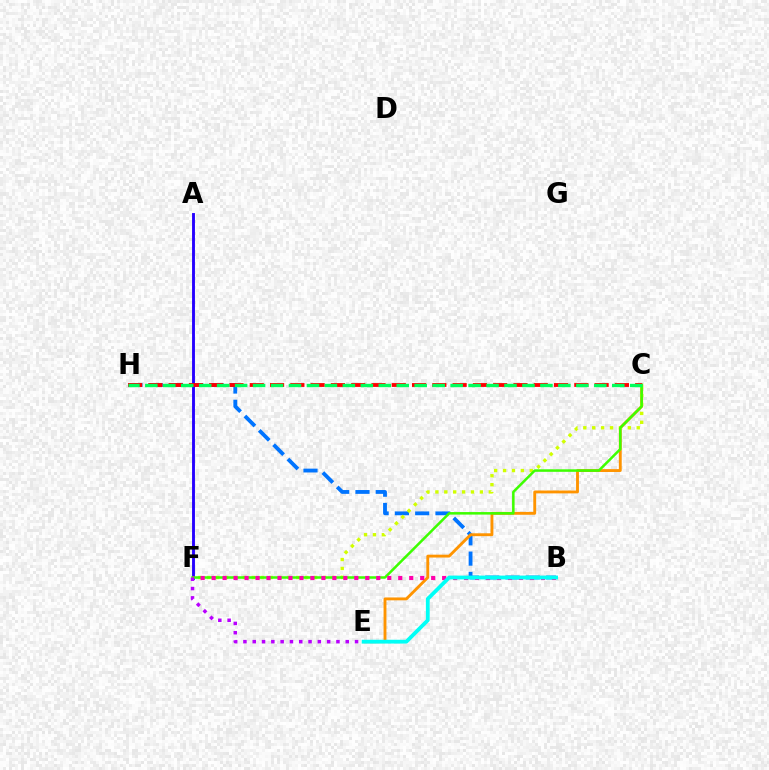{('B', 'H'): [{'color': '#0074ff', 'line_style': 'dashed', 'thickness': 2.75}], ('A', 'F'): [{'color': '#2500ff', 'line_style': 'solid', 'thickness': 2.07}], ('C', 'E'): [{'color': '#ff9400', 'line_style': 'solid', 'thickness': 2.06}], ('C', 'F'): [{'color': '#d1ff00', 'line_style': 'dotted', 'thickness': 2.42}, {'color': '#3dff00', 'line_style': 'solid', 'thickness': 1.82}], ('C', 'H'): [{'color': '#ff0000', 'line_style': 'dashed', 'thickness': 2.76}, {'color': '#00ff5c', 'line_style': 'dashed', 'thickness': 2.44}], ('B', 'F'): [{'color': '#ff00ac', 'line_style': 'dotted', 'thickness': 2.98}], ('B', 'E'): [{'color': '#00fff6', 'line_style': 'solid', 'thickness': 2.74}], ('E', 'F'): [{'color': '#b900ff', 'line_style': 'dotted', 'thickness': 2.53}]}